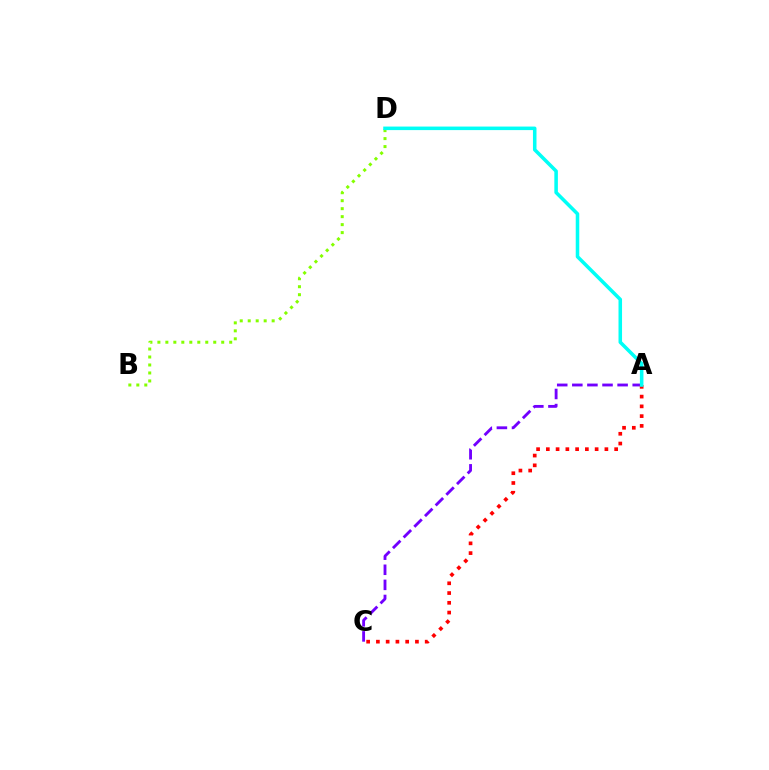{('B', 'D'): [{'color': '#84ff00', 'line_style': 'dotted', 'thickness': 2.17}], ('A', 'C'): [{'color': '#7200ff', 'line_style': 'dashed', 'thickness': 2.05}, {'color': '#ff0000', 'line_style': 'dotted', 'thickness': 2.65}], ('A', 'D'): [{'color': '#00fff6', 'line_style': 'solid', 'thickness': 2.55}]}